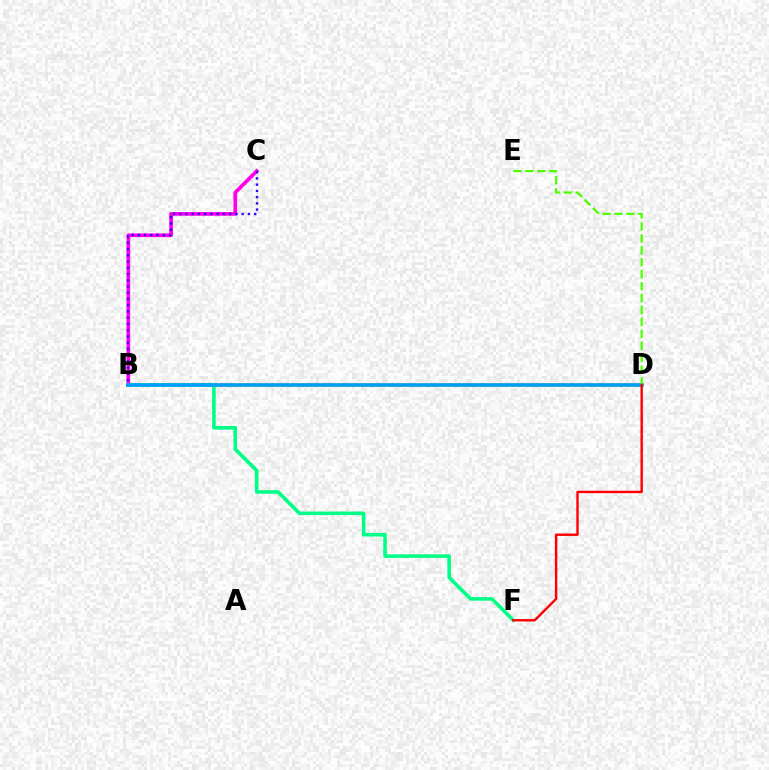{('B', 'D'): [{'color': '#ffd500', 'line_style': 'solid', 'thickness': 2.62}, {'color': '#009eff', 'line_style': 'solid', 'thickness': 2.61}], ('B', 'C'): [{'color': '#ff00ed', 'line_style': 'solid', 'thickness': 2.68}, {'color': '#3700ff', 'line_style': 'dotted', 'thickness': 1.7}], ('B', 'F'): [{'color': '#00ff86', 'line_style': 'solid', 'thickness': 2.58}], ('D', 'E'): [{'color': '#4fff00', 'line_style': 'dashed', 'thickness': 1.62}], ('D', 'F'): [{'color': '#ff0000', 'line_style': 'solid', 'thickness': 1.73}]}